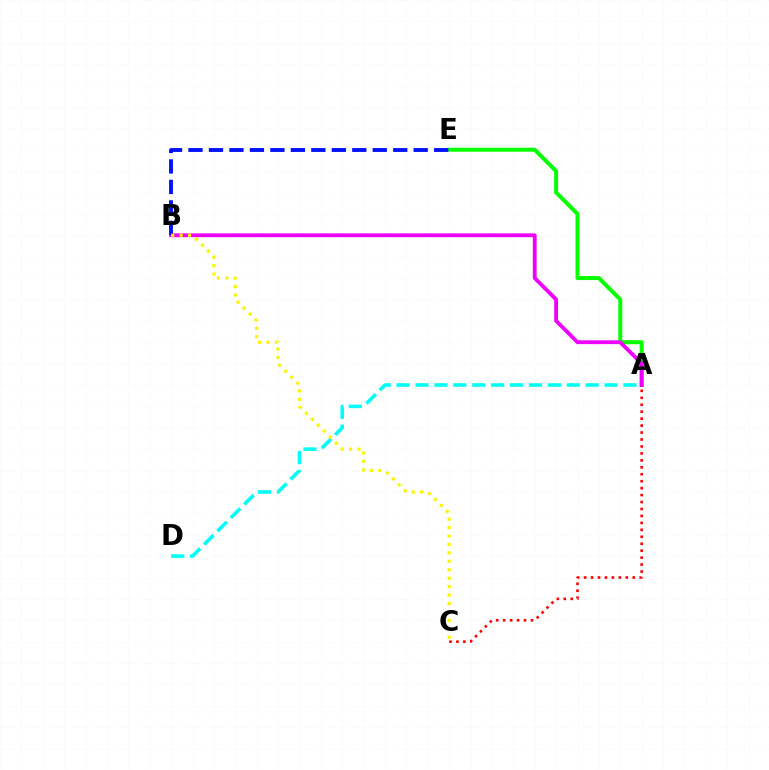{('A', 'E'): [{'color': '#08ff00', 'line_style': 'solid', 'thickness': 2.88}], ('A', 'D'): [{'color': '#00fff6', 'line_style': 'dashed', 'thickness': 2.57}], ('A', 'B'): [{'color': '#ee00ff', 'line_style': 'solid', 'thickness': 2.75}], ('B', 'E'): [{'color': '#0010ff', 'line_style': 'dashed', 'thickness': 2.78}], ('A', 'C'): [{'color': '#ff0000', 'line_style': 'dotted', 'thickness': 1.89}], ('B', 'C'): [{'color': '#fcf500', 'line_style': 'dotted', 'thickness': 2.29}]}